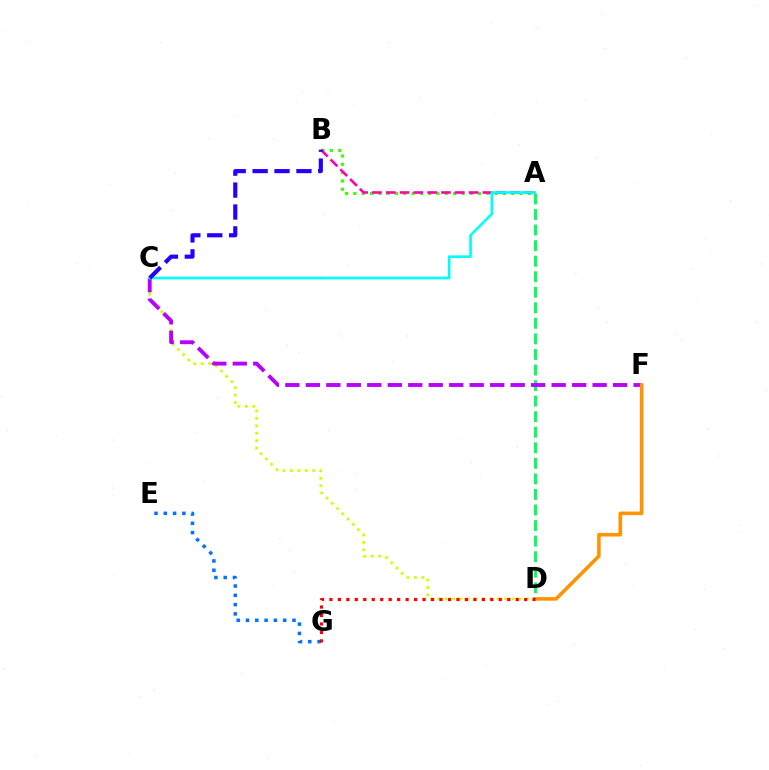{('A', 'B'): [{'color': '#3dff00', 'line_style': 'dotted', 'thickness': 2.26}, {'color': '#ff00ac', 'line_style': 'dashed', 'thickness': 1.88}], ('C', 'D'): [{'color': '#d1ff00', 'line_style': 'dotted', 'thickness': 2.02}], ('E', 'G'): [{'color': '#0074ff', 'line_style': 'dotted', 'thickness': 2.53}], ('A', 'D'): [{'color': '#00ff5c', 'line_style': 'dashed', 'thickness': 2.11}], ('C', 'F'): [{'color': '#b900ff', 'line_style': 'dashed', 'thickness': 2.78}], ('A', 'C'): [{'color': '#00fff6', 'line_style': 'solid', 'thickness': 1.89}], ('D', 'F'): [{'color': '#ff9400', 'line_style': 'solid', 'thickness': 2.57}], ('D', 'G'): [{'color': '#ff0000', 'line_style': 'dotted', 'thickness': 2.3}], ('B', 'C'): [{'color': '#2500ff', 'line_style': 'dashed', 'thickness': 2.98}]}